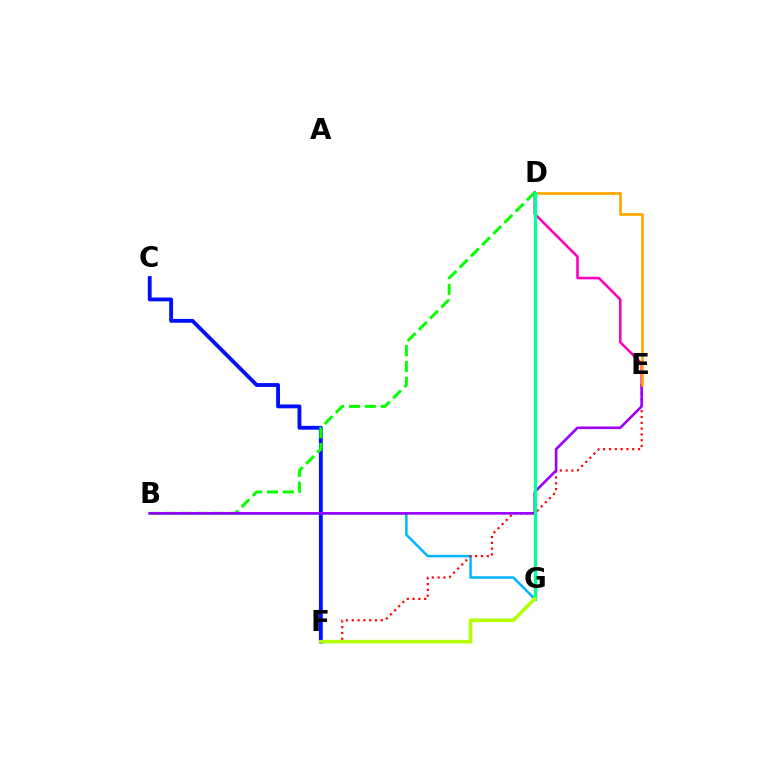{('D', 'E'): [{'color': '#ff00bd', 'line_style': 'solid', 'thickness': 1.85}, {'color': '#ffa500', 'line_style': 'solid', 'thickness': 1.93}], ('C', 'F'): [{'color': '#0010ff', 'line_style': 'solid', 'thickness': 2.77}], ('B', 'G'): [{'color': '#00b5ff', 'line_style': 'solid', 'thickness': 1.79}], ('E', 'F'): [{'color': '#ff0000', 'line_style': 'dotted', 'thickness': 1.58}], ('B', 'D'): [{'color': '#08ff00', 'line_style': 'dashed', 'thickness': 2.15}], ('B', 'E'): [{'color': '#9b00ff', 'line_style': 'solid', 'thickness': 1.88}], ('D', 'G'): [{'color': '#00ff9d', 'line_style': 'solid', 'thickness': 2.36}], ('F', 'G'): [{'color': '#b3ff00', 'line_style': 'solid', 'thickness': 2.57}]}